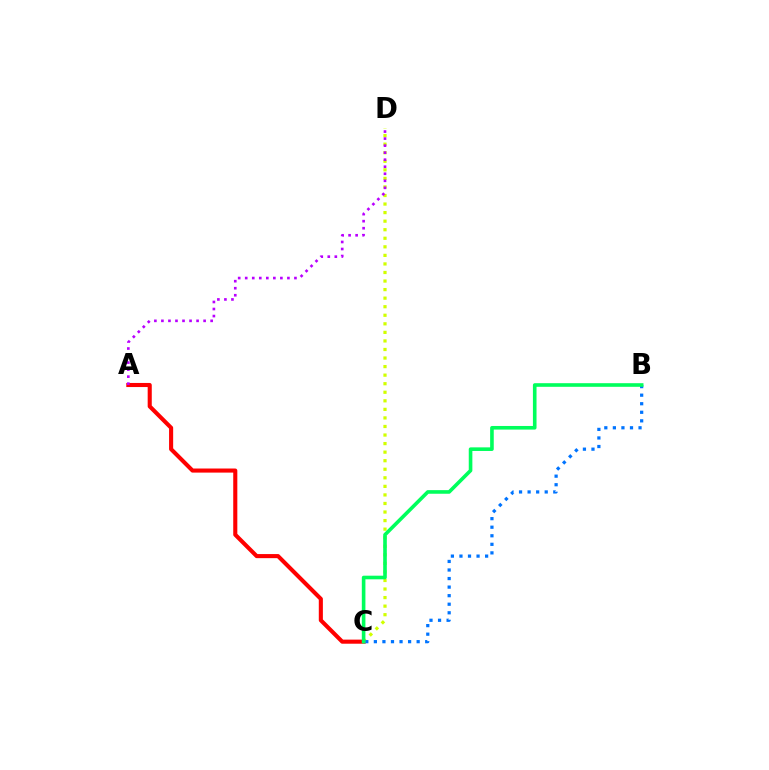{('A', 'C'): [{'color': '#ff0000', 'line_style': 'solid', 'thickness': 2.94}], ('C', 'D'): [{'color': '#d1ff00', 'line_style': 'dotted', 'thickness': 2.32}], ('A', 'D'): [{'color': '#b900ff', 'line_style': 'dotted', 'thickness': 1.91}], ('B', 'C'): [{'color': '#0074ff', 'line_style': 'dotted', 'thickness': 2.32}, {'color': '#00ff5c', 'line_style': 'solid', 'thickness': 2.6}]}